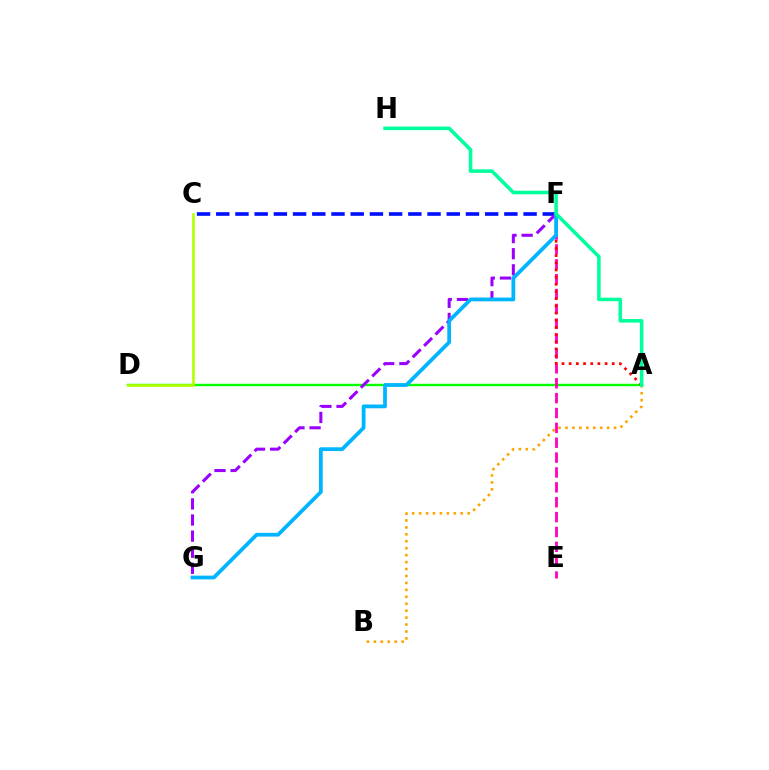{('A', 'D'): [{'color': '#08ff00', 'line_style': 'solid', 'thickness': 1.75}], ('E', 'F'): [{'color': '#ff00bd', 'line_style': 'dashed', 'thickness': 2.02}], ('C', 'F'): [{'color': '#0010ff', 'line_style': 'dashed', 'thickness': 2.61}], ('A', 'F'): [{'color': '#ff0000', 'line_style': 'dotted', 'thickness': 1.95}], ('C', 'D'): [{'color': '#b3ff00', 'line_style': 'solid', 'thickness': 1.87}], ('F', 'G'): [{'color': '#9b00ff', 'line_style': 'dashed', 'thickness': 2.19}, {'color': '#00b5ff', 'line_style': 'solid', 'thickness': 2.71}], ('A', 'B'): [{'color': '#ffa500', 'line_style': 'dotted', 'thickness': 1.89}], ('A', 'H'): [{'color': '#00ff9d', 'line_style': 'solid', 'thickness': 2.55}]}